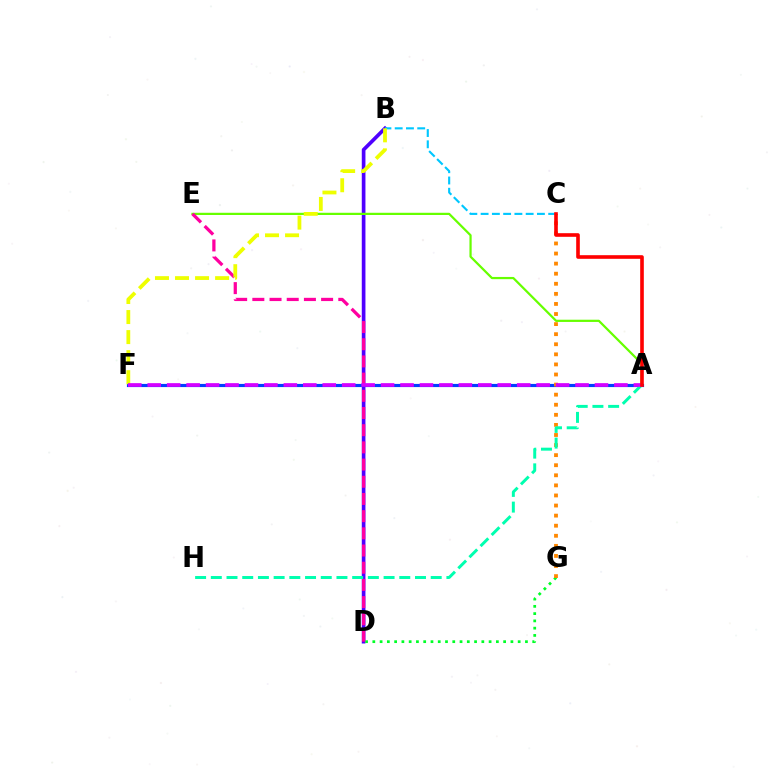{('B', 'D'): [{'color': '#4f00ff', 'line_style': 'solid', 'thickness': 2.64}], ('A', 'F'): [{'color': '#003fff', 'line_style': 'solid', 'thickness': 2.27}, {'color': '#d600ff', 'line_style': 'dashed', 'thickness': 2.64}], ('B', 'C'): [{'color': '#00c7ff', 'line_style': 'dashed', 'thickness': 1.53}], ('D', 'G'): [{'color': '#00ff27', 'line_style': 'dotted', 'thickness': 1.97}], ('A', 'E'): [{'color': '#66ff00', 'line_style': 'solid', 'thickness': 1.6}], ('D', 'E'): [{'color': '#ff00a0', 'line_style': 'dashed', 'thickness': 2.34}], ('B', 'F'): [{'color': '#eeff00', 'line_style': 'dashed', 'thickness': 2.72}], ('C', 'G'): [{'color': '#ff8800', 'line_style': 'dotted', 'thickness': 2.74}], ('A', 'H'): [{'color': '#00ffaf', 'line_style': 'dashed', 'thickness': 2.13}], ('A', 'C'): [{'color': '#ff0000', 'line_style': 'solid', 'thickness': 2.61}]}